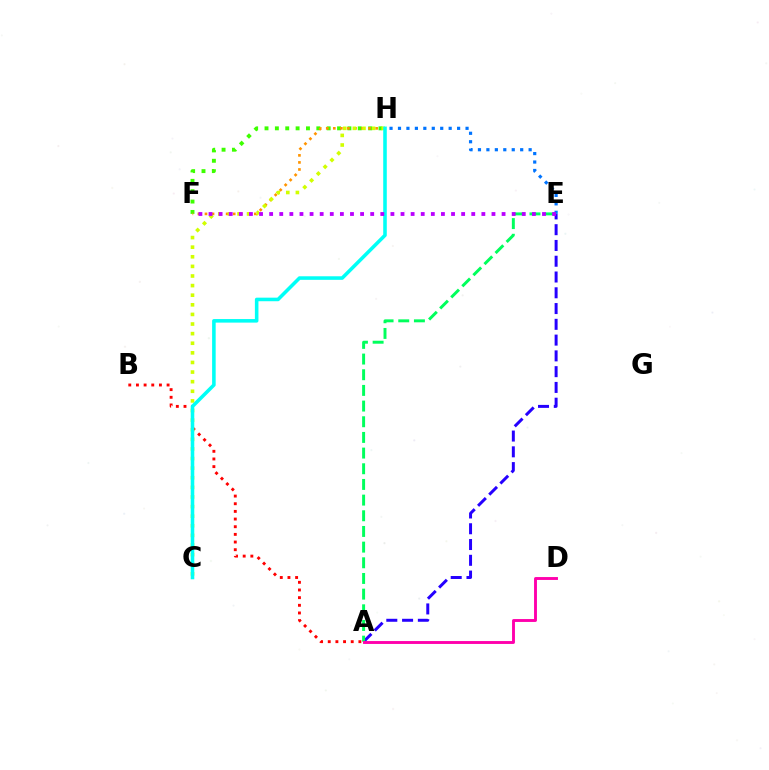{('A', 'B'): [{'color': '#ff0000', 'line_style': 'dotted', 'thickness': 2.08}], ('A', 'E'): [{'color': '#2500ff', 'line_style': 'dashed', 'thickness': 2.14}, {'color': '#00ff5c', 'line_style': 'dashed', 'thickness': 2.13}], ('E', 'H'): [{'color': '#0074ff', 'line_style': 'dotted', 'thickness': 2.29}], ('F', 'H'): [{'color': '#3dff00', 'line_style': 'dotted', 'thickness': 2.82}, {'color': '#ff9400', 'line_style': 'dotted', 'thickness': 1.92}], ('C', 'H'): [{'color': '#d1ff00', 'line_style': 'dotted', 'thickness': 2.61}, {'color': '#00fff6', 'line_style': 'solid', 'thickness': 2.56}], ('E', 'F'): [{'color': '#b900ff', 'line_style': 'dotted', 'thickness': 2.75}], ('A', 'D'): [{'color': '#ff00ac', 'line_style': 'solid', 'thickness': 2.08}]}